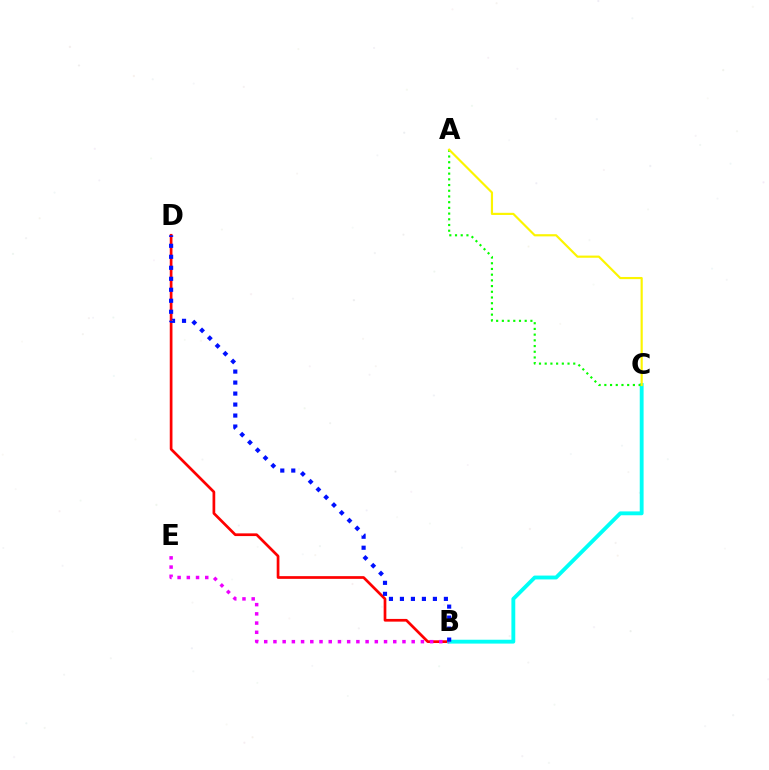{('B', 'D'): [{'color': '#ff0000', 'line_style': 'solid', 'thickness': 1.95}, {'color': '#0010ff', 'line_style': 'dotted', 'thickness': 2.99}], ('B', 'C'): [{'color': '#00fff6', 'line_style': 'solid', 'thickness': 2.78}], ('B', 'E'): [{'color': '#ee00ff', 'line_style': 'dotted', 'thickness': 2.5}], ('A', 'C'): [{'color': '#08ff00', 'line_style': 'dotted', 'thickness': 1.55}, {'color': '#fcf500', 'line_style': 'solid', 'thickness': 1.56}]}